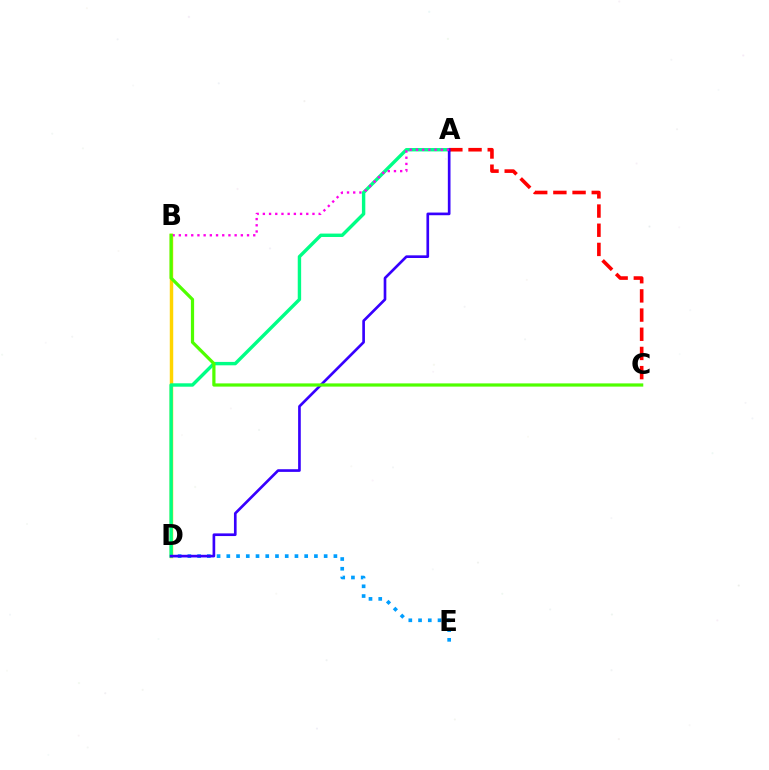{('D', 'E'): [{'color': '#009eff', 'line_style': 'dotted', 'thickness': 2.64}], ('B', 'D'): [{'color': '#ffd500', 'line_style': 'solid', 'thickness': 2.49}], ('A', 'D'): [{'color': '#00ff86', 'line_style': 'solid', 'thickness': 2.45}, {'color': '#3700ff', 'line_style': 'solid', 'thickness': 1.92}], ('A', 'C'): [{'color': '#ff0000', 'line_style': 'dashed', 'thickness': 2.61}], ('A', 'B'): [{'color': '#ff00ed', 'line_style': 'dotted', 'thickness': 1.68}], ('B', 'C'): [{'color': '#4fff00', 'line_style': 'solid', 'thickness': 2.31}]}